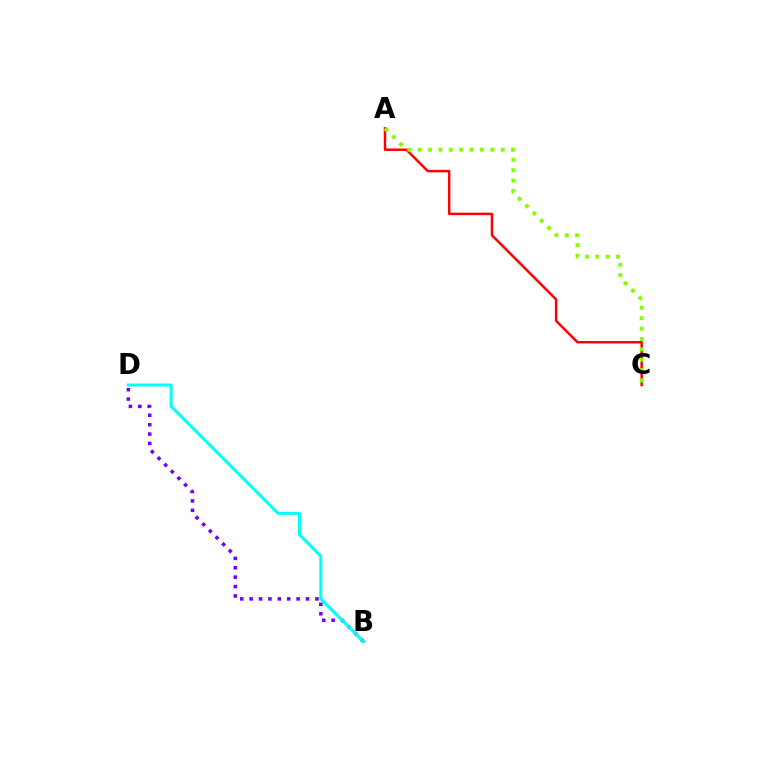{('B', 'D'): [{'color': '#7200ff', 'line_style': 'dotted', 'thickness': 2.55}, {'color': '#00fff6', 'line_style': 'solid', 'thickness': 2.17}], ('A', 'C'): [{'color': '#ff0000', 'line_style': 'solid', 'thickness': 1.77}, {'color': '#84ff00', 'line_style': 'dotted', 'thickness': 2.82}]}